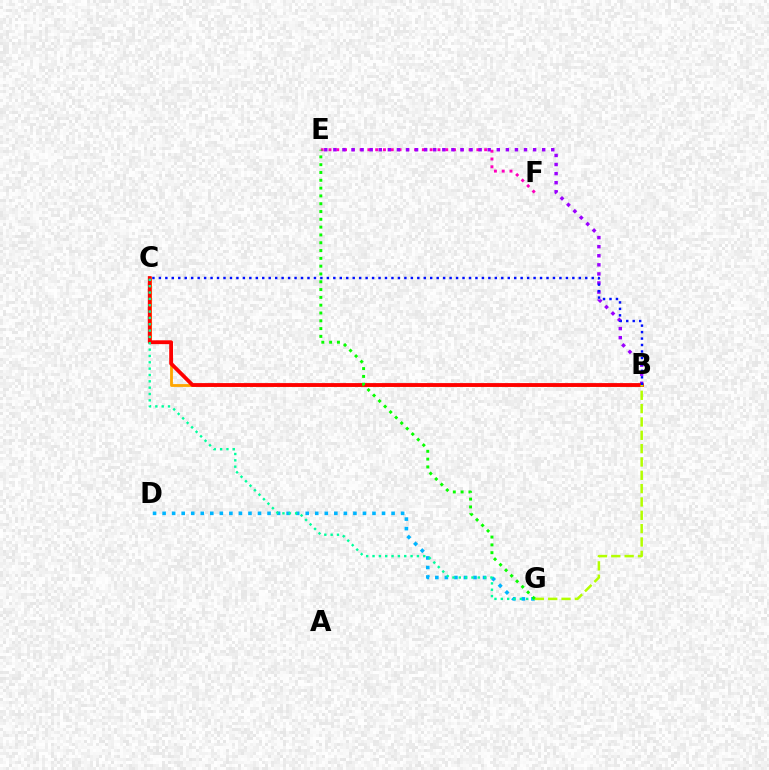{('E', 'F'): [{'color': '#ff00bd', 'line_style': 'dotted', 'thickness': 2.12}], ('B', 'C'): [{'color': '#ffa500', 'line_style': 'solid', 'thickness': 2.02}, {'color': '#ff0000', 'line_style': 'solid', 'thickness': 2.75}, {'color': '#0010ff', 'line_style': 'dotted', 'thickness': 1.76}], ('B', 'E'): [{'color': '#9b00ff', 'line_style': 'dotted', 'thickness': 2.47}], ('D', 'G'): [{'color': '#00b5ff', 'line_style': 'dotted', 'thickness': 2.59}], ('C', 'G'): [{'color': '#00ff9d', 'line_style': 'dotted', 'thickness': 1.72}], ('B', 'G'): [{'color': '#b3ff00', 'line_style': 'dashed', 'thickness': 1.81}], ('E', 'G'): [{'color': '#08ff00', 'line_style': 'dotted', 'thickness': 2.12}]}